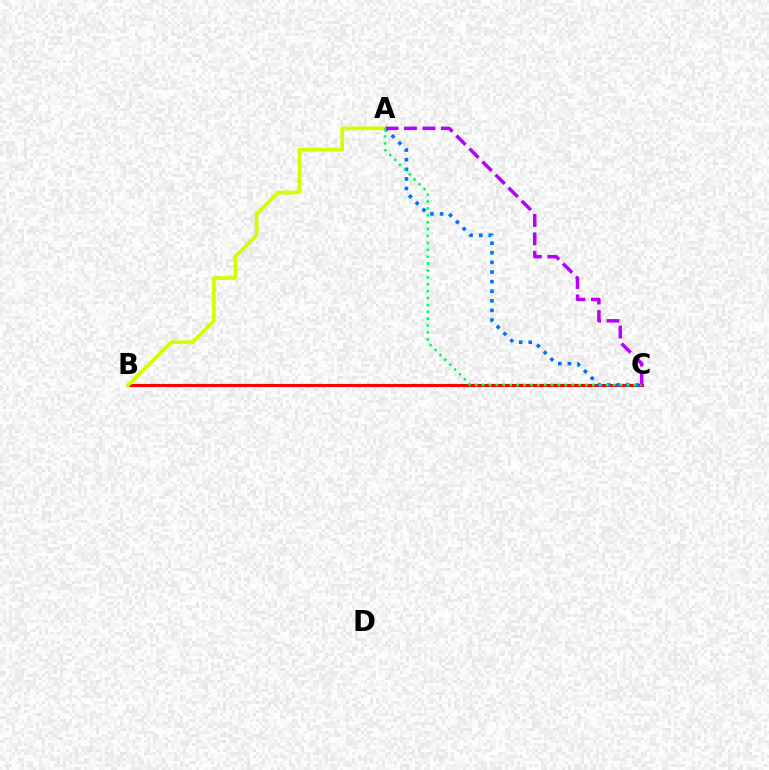{('B', 'C'): [{'color': '#ff0000', 'line_style': 'solid', 'thickness': 2.25}], ('A', 'C'): [{'color': '#0074ff', 'line_style': 'dotted', 'thickness': 2.61}, {'color': '#b900ff', 'line_style': 'dashed', 'thickness': 2.51}, {'color': '#00ff5c', 'line_style': 'dotted', 'thickness': 1.87}], ('A', 'B'): [{'color': '#d1ff00', 'line_style': 'solid', 'thickness': 2.66}]}